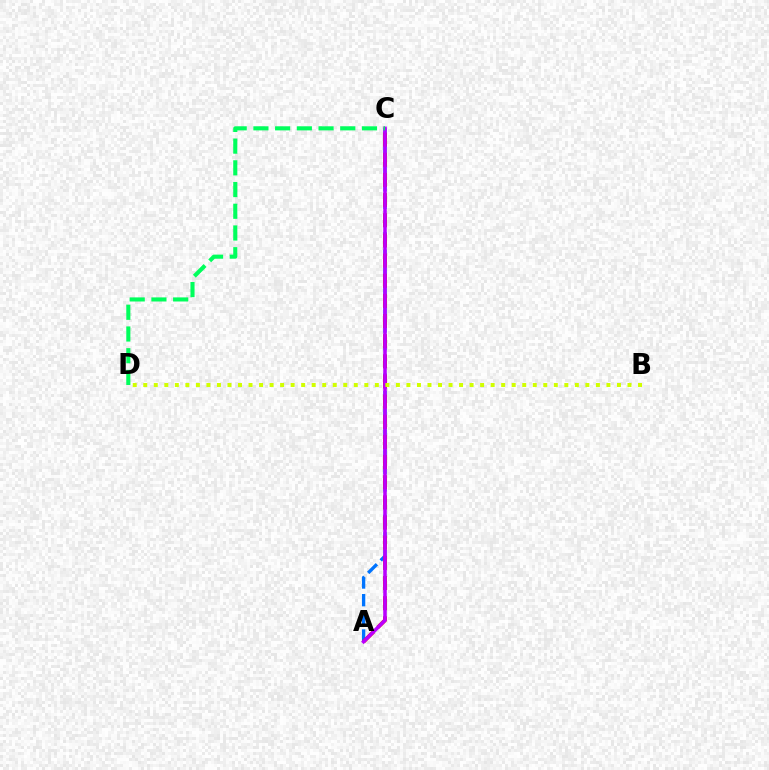{('A', 'C'): [{'color': '#0074ff', 'line_style': 'dashed', 'thickness': 2.4}, {'color': '#ff0000', 'line_style': 'dashed', 'thickness': 2.74}, {'color': '#b900ff', 'line_style': 'solid', 'thickness': 2.54}], ('B', 'D'): [{'color': '#d1ff00', 'line_style': 'dotted', 'thickness': 2.86}], ('C', 'D'): [{'color': '#00ff5c', 'line_style': 'dashed', 'thickness': 2.95}]}